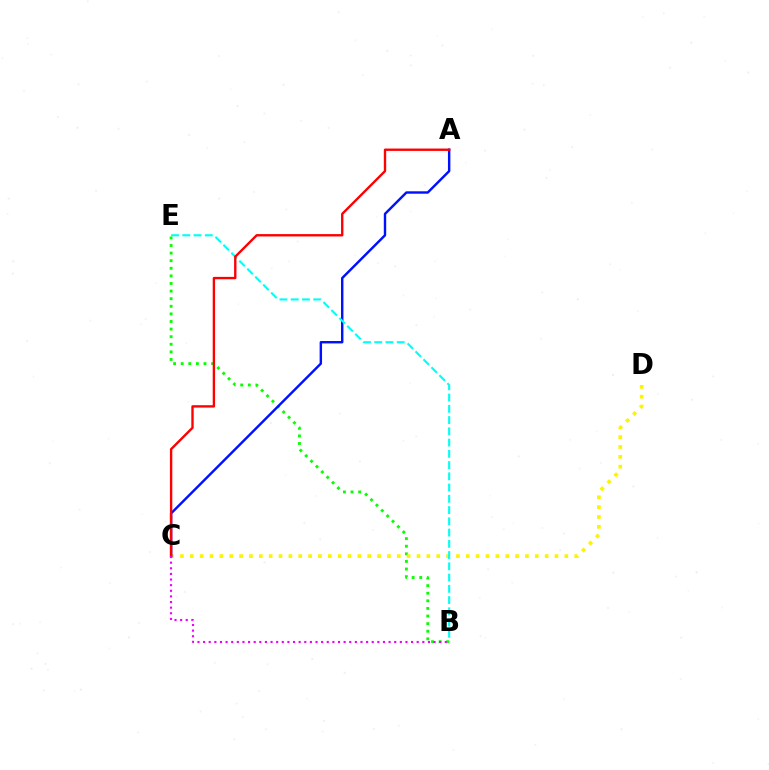{('B', 'E'): [{'color': '#08ff00', 'line_style': 'dotted', 'thickness': 2.06}, {'color': '#00fff6', 'line_style': 'dashed', 'thickness': 1.53}], ('C', 'D'): [{'color': '#fcf500', 'line_style': 'dotted', 'thickness': 2.68}], ('A', 'C'): [{'color': '#0010ff', 'line_style': 'solid', 'thickness': 1.74}, {'color': '#ff0000', 'line_style': 'solid', 'thickness': 1.7}], ('B', 'C'): [{'color': '#ee00ff', 'line_style': 'dotted', 'thickness': 1.53}]}